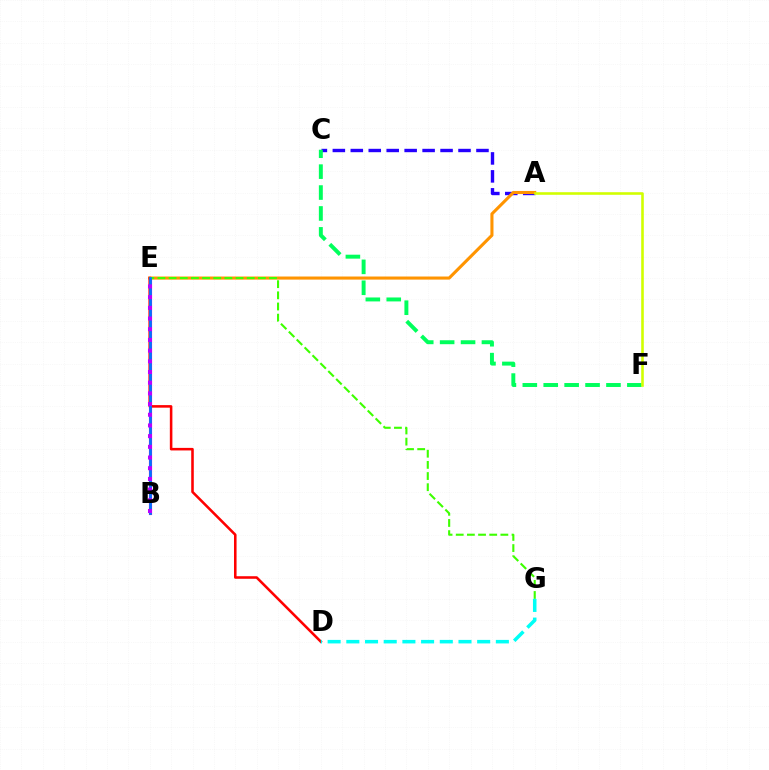{('B', 'E'): [{'color': '#ff00ac', 'line_style': 'solid', 'thickness': 2.27}, {'color': '#0074ff', 'line_style': 'solid', 'thickness': 1.98}, {'color': '#b900ff', 'line_style': 'dotted', 'thickness': 2.9}], ('A', 'C'): [{'color': '#2500ff', 'line_style': 'dashed', 'thickness': 2.44}], ('A', 'E'): [{'color': '#ff9400', 'line_style': 'solid', 'thickness': 2.22}], ('C', 'F'): [{'color': '#00ff5c', 'line_style': 'dashed', 'thickness': 2.84}], ('D', 'E'): [{'color': '#ff0000', 'line_style': 'solid', 'thickness': 1.84}], ('E', 'G'): [{'color': '#3dff00', 'line_style': 'dashed', 'thickness': 1.52}], ('D', 'G'): [{'color': '#00fff6', 'line_style': 'dashed', 'thickness': 2.54}], ('A', 'F'): [{'color': '#d1ff00', 'line_style': 'solid', 'thickness': 1.87}]}